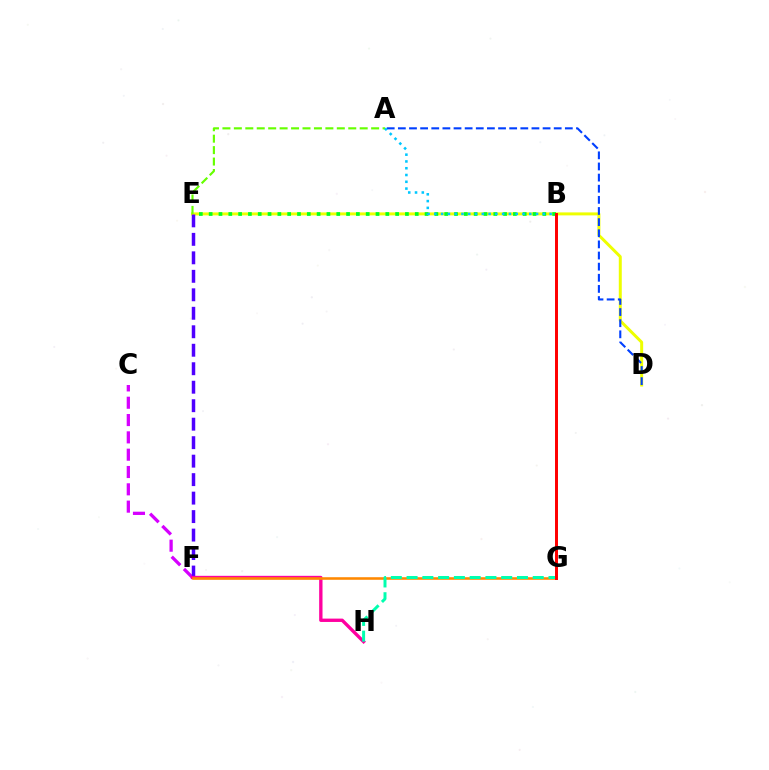{('C', 'F'): [{'color': '#d600ff', 'line_style': 'dashed', 'thickness': 2.35}], ('D', 'E'): [{'color': '#eeff00', 'line_style': 'solid', 'thickness': 2.15}], ('E', 'F'): [{'color': '#4f00ff', 'line_style': 'dashed', 'thickness': 2.51}], ('F', 'H'): [{'color': '#ff00a0', 'line_style': 'solid', 'thickness': 2.41}], ('B', 'E'): [{'color': '#00ff27', 'line_style': 'dotted', 'thickness': 2.67}], ('F', 'G'): [{'color': '#ff8800', 'line_style': 'solid', 'thickness': 1.85}], ('G', 'H'): [{'color': '#00ffaf', 'line_style': 'dashed', 'thickness': 2.14}], ('A', 'D'): [{'color': '#003fff', 'line_style': 'dashed', 'thickness': 1.51}], ('A', 'E'): [{'color': '#66ff00', 'line_style': 'dashed', 'thickness': 1.55}], ('A', 'B'): [{'color': '#00c7ff', 'line_style': 'dotted', 'thickness': 1.84}], ('B', 'G'): [{'color': '#ff0000', 'line_style': 'solid', 'thickness': 2.14}]}